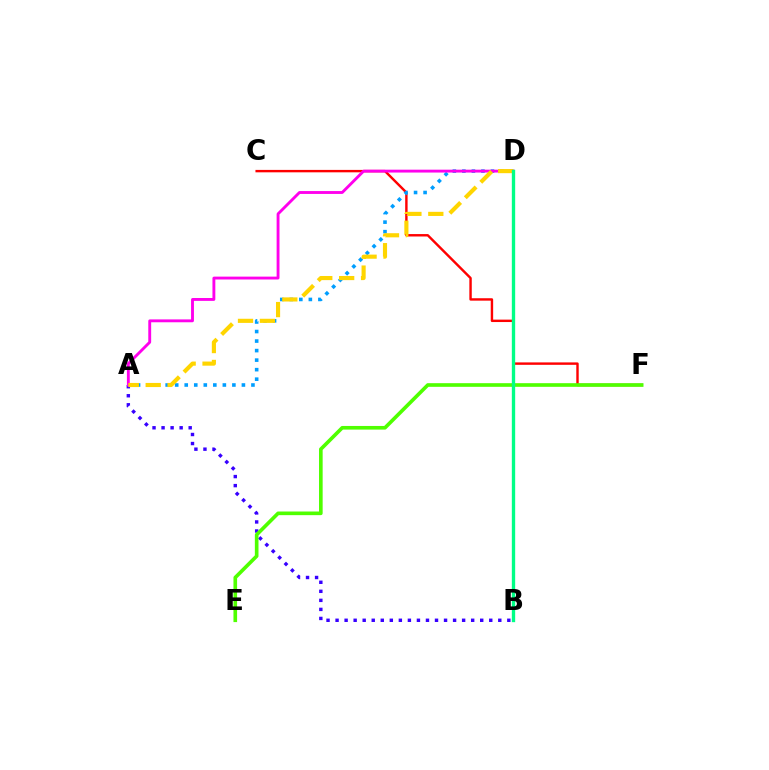{('A', 'B'): [{'color': '#3700ff', 'line_style': 'dotted', 'thickness': 2.46}], ('C', 'F'): [{'color': '#ff0000', 'line_style': 'solid', 'thickness': 1.74}], ('A', 'D'): [{'color': '#009eff', 'line_style': 'dotted', 'thickness': 2.59}, {'color': '#ff00ed', 'line_style': 'solid', 'thickness': 2.07}, {'color': '#ffd500', 'line_style': 'dashed', 'thickness': 2.98}], ('E', 'F'): [{'color': '#4fff00', 'line_style': 'solid', 'thickness': 2.62}], ('B', 'D'): [{'color': '#00ff86', 'line_style': 'solid', 'thickness': 2.41}]}